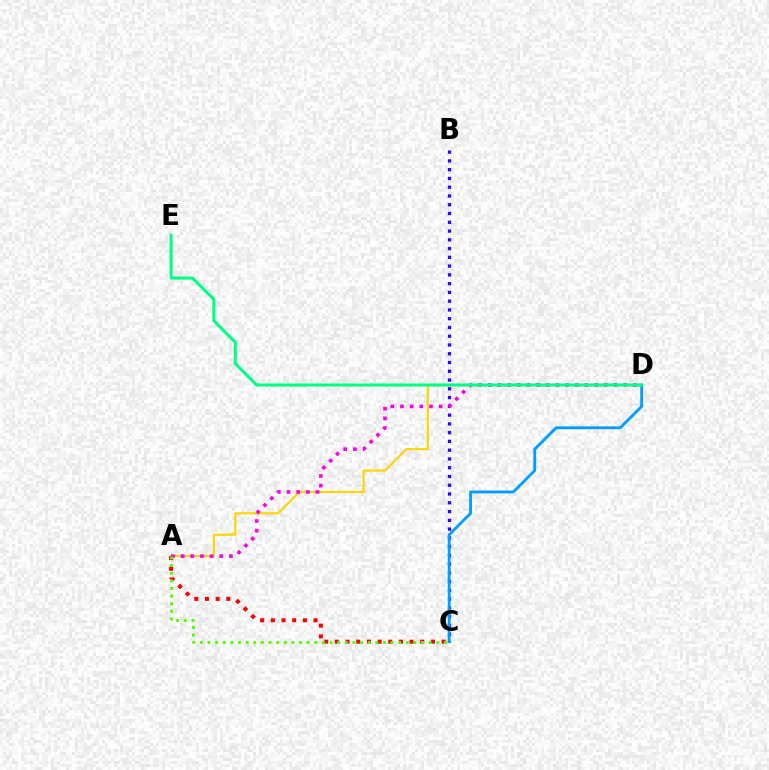{('A', 'D'): [{'color': '#ffd500', 'line_style': 'solid', 'thickness': 1.54}, {'color': '#ff00ed', 'line_style': 'dotted', 'thickness': 2.63}], ('A', 'C'): [{'color': '#ff0000', 'line_style': 'dotted', 'thickness': 2.9}, {'color': '#4fff00', 'line_style': 'dotted', 'thickness': 2.07}], ('B', 'C'): [{'color': '#3700ff', 'line_style': 'dotted', 'thickness': 2.38}], ('C', 'D'): [{'color': '#009eff', 'line_style': 'solid', 'thickness': 2.03}], ('D', 'E'): [{'color': '#00ff86', 'line_style': 'solid', 'thickness': 2.19}]}